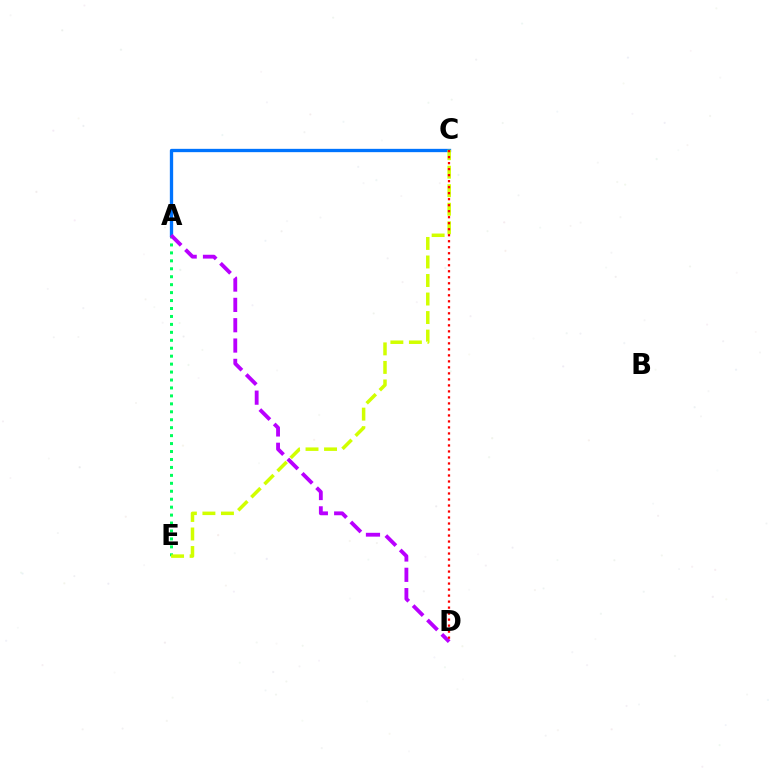{('A', 'E'): [{'color': '#00ff5c', 'line_style': 'dotted', 'thickness': 2.16}], ('A', 'C'): [{'color': '#0074ff', 'line_style': 'solid', 'thickness': 2.39}], ('C', 'E'): [{'color': '#d1ff00', 'line_style': 'dashed', 'thickness': 2.52}], ('A', 'D'): [{'color': '#b900ff', 'line_style': 'dashed', 'thickness': 2.76}], ('C', 'D'): [{'color': '#ff0000', 'line_style': 'dotted', 'thickness': 1.63}]}